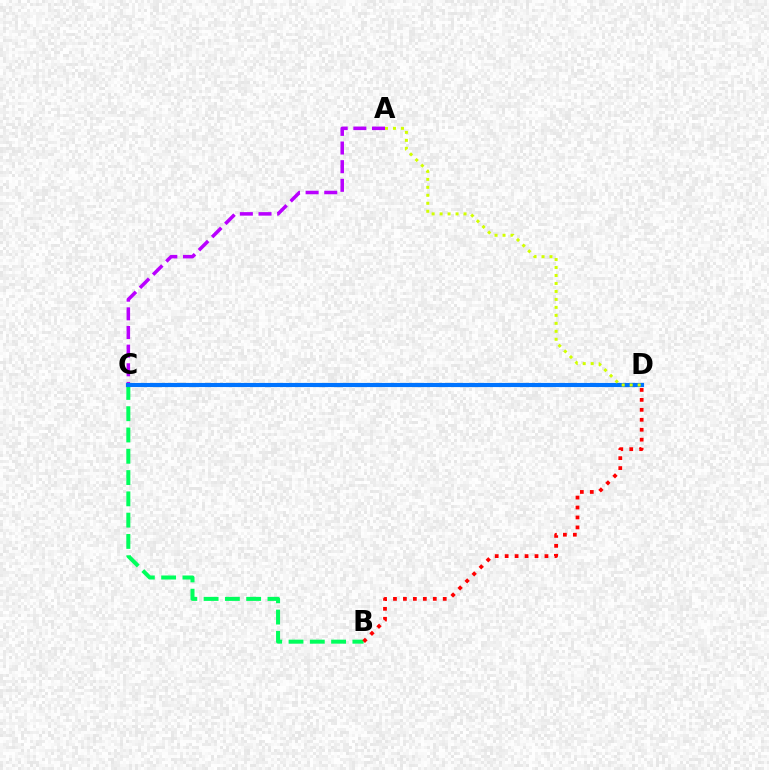{('A', 'C'): [{'color': '#b900ff', 'line_style': 'dashed', 'thickness': 2.53}], ('B', 'C'): [{'color': '#00ff5c', 'line_style': 'dashed', 'thickness': 2.89}], ('C', 'D'): [{'color': '#0074ff', 'line_style': 'solid', 'thickness': 2.97}], ('A', 'D'): [{'color': '#d1ff00', 'line_style': 'dotted', 'thickness': 2.17}], ('B', 'D'): [{'color': '#ff0000', 'line_style': 'dotted', 'thickness': 2.7}]}